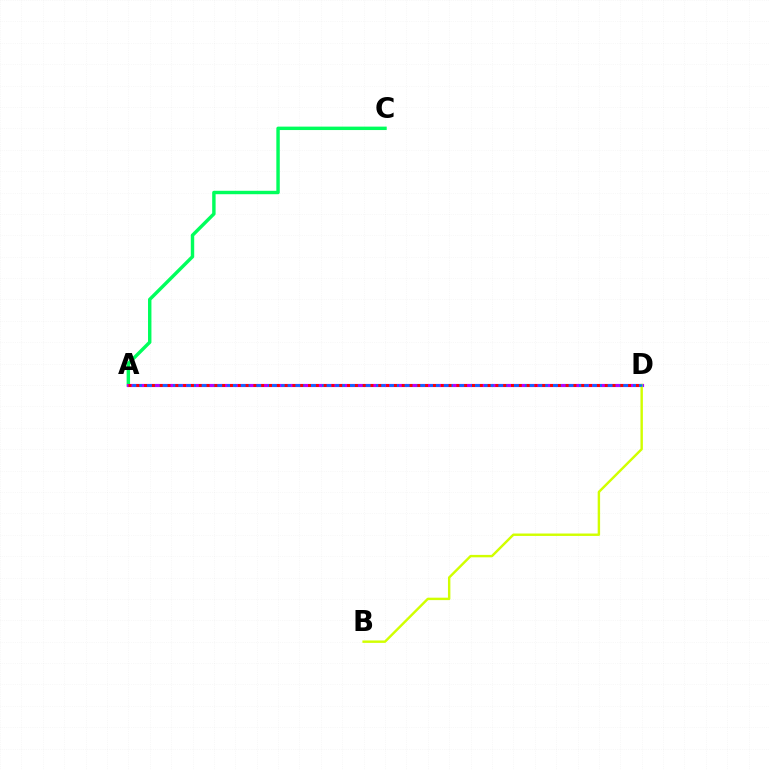{('A', 'C'): [{'color': '#00ff5c', 'line_style': 'solid', 'thickness': 2.46}], ('A', 'D'): [{'color': '#b900ff', 'line_style': 'solid', 'thickness': 2.27}, {'color': '#0074ff', 'line_style': 'dashed', 'thickness': 1.84}, {'color': '#ff0000', 'line_style': 'dotted', 'thickness': 2.12}], ('B', 'D'): [{'color': '#d1ff00', 'line_style': 'solid', 'thickness': 1.74}]}